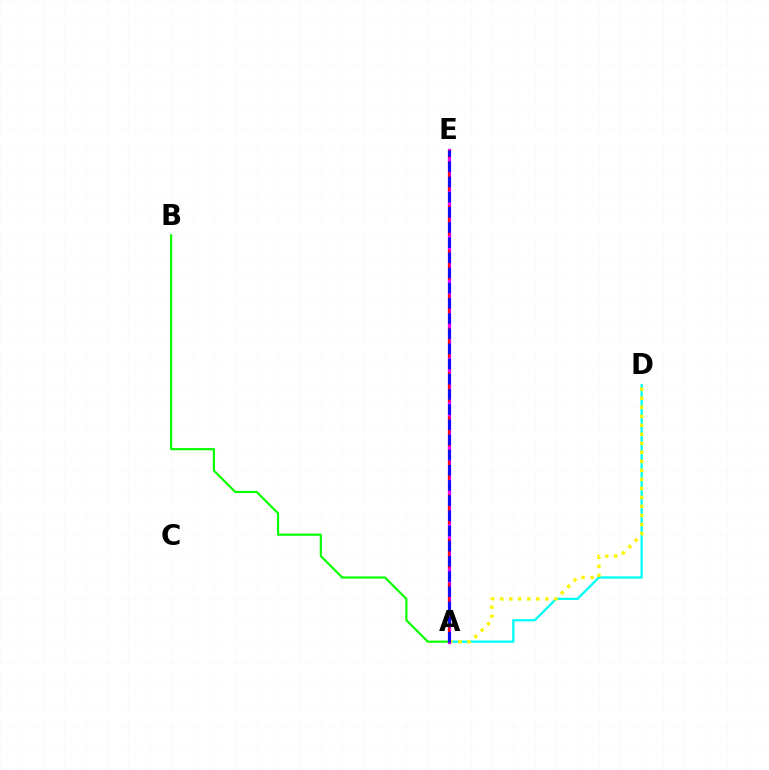{('A', 'D'): [{'color': '#00fff6', 'line_style': 'solid', 'thickness': 1.66}, {'color': '#fcf500', 'line_style': 'dotted', 'thickness': 2.45}], ('A', 'B'): [{'color': '#08ff00', 'line_style': 'solid', 'thickness': 1.56}], ('A', 'E'): [{'color': '#ee00ff', 'line_style': 'solid', 'thickness': 2.34}, {'color': '#ff0000', 'line_style': 'dashed', 'thickness': 1.51}, {'color': '#0010ff', 'line_style': 'dashed', 'thickness': 2.06}]}